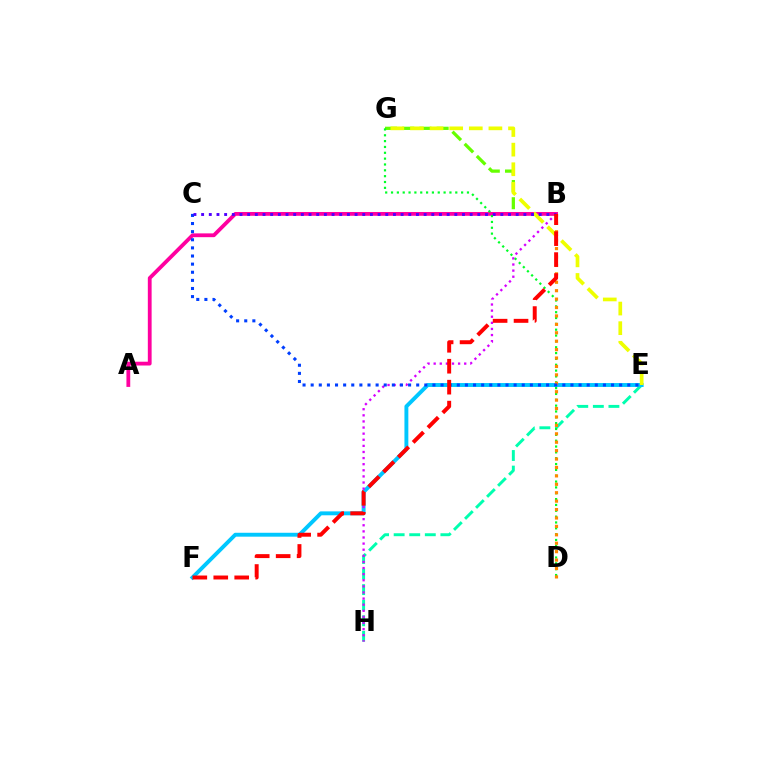{('E', 'H'): [{'color': '#00ffaf', 'line_style': 'dashed', 'thickness': 2.12}], ('E', 'F'): [{'color': '#00c7ff', 'line_style': 'solid', 'thickness': 2.81}], ('B', 'G'): [{'color': '#66ff00', 'line_style': 'dashed', 'thickness': 2.34}], ('B', 'H'): [{'color': '#d600ff', 'line_style': 'dotted', 'thickness': 1.66}], ('A', 'B'): [{'color': '#ff00a0', 'line_style': 'solid', 'thickness': 2.73}], ('D', 'G'): [{'color': '#00ff27', 'line_style': 'dotted', 'thickness': 1.59}], ('B', 'D'): [{'color': '#ff8800', 'line_style': 'dotted', 'thickness': 2.29}], ('C', 'E'): [{'color': '#003fff', 'line_style': 'dotted', 'thickness': 2.21}], ('E', 'G'): [{'color': '#eeff00', 'line_style': 'dashed', 'thickness': 2.66}], ('B', 'C'): [{'color': '#4f00ff', 'line_style': 'dotted', 'thickness': 2.08}], ('B', 'F'): [{'color': '#ff0000', 'line_style': 'dashed', 'thickness': 2.85}]}